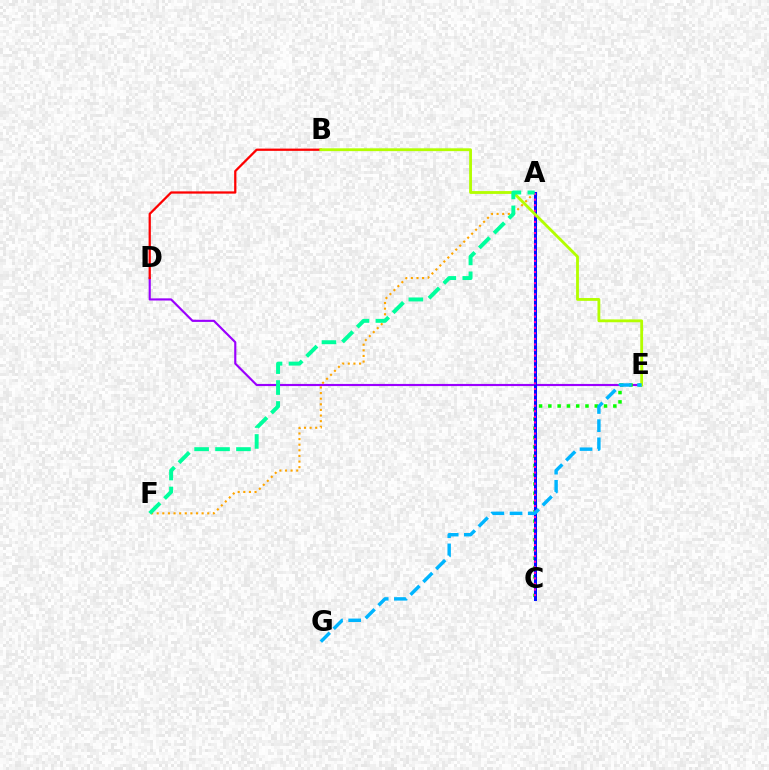{('D', 'E'): [{'color': '#9b00ff', 'line_style': 'solid', 'thickness': 1.55}], ('B', 'D'): [{'color': '#ff0000', 'line_style': 'solid', 'thickness': 1.62}], ('C', 'E'): [{'color': '#08ff00', 'line_style': 'dotted', 'thickness': 2.52}], ('A', 'F'): [{'color': '#ffa500', 'line_style': 'dotted', 'thickness': 1.53}, {'color': '#00ff9d', 'line_style': 'dashed', 'thickness': 2.84}], ('A', 'C'): [{'color': '#0010ff', 'line_style': 'solid', 'thickness': 2.16}, {'color': '#ff00bd', 'line_style': 'dotted', 'thickness': 1.51}], ('B', 'E'): [{'color': '#b3ff00', 'line_style': 'solid', 'thickness': 2.04}], ('E', 'G'): [{'color': '#00b5ff', 'line_style': 'dashed', 'thickness': 2.47}]}